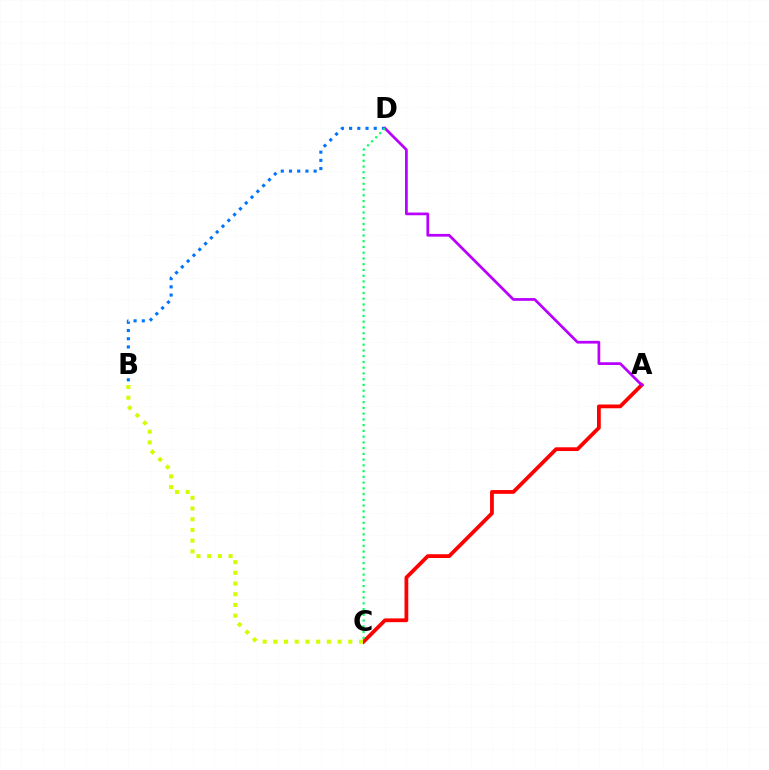{('B', 'D'): [{'color': '#0074ff', 'line_style': 'dotted', 'thickness': 2.23}], ('A', 'C'): [{'color': '#ff0000', 'line_style': 'solid', 'thickness': 2.71}], ('B', 'C'): [{'color': '#d1ff00', 'line_style': 'dotted', 'thickness': 2.91}], ('A', 'D'): [{'color': '#b900ff', 'line_style': 'solid', 'thickness': 1.96}], ('C', 'D'): [{'color': '#00ff5c', 'line_style': 'dotted', 'thickness': 1.56}]}